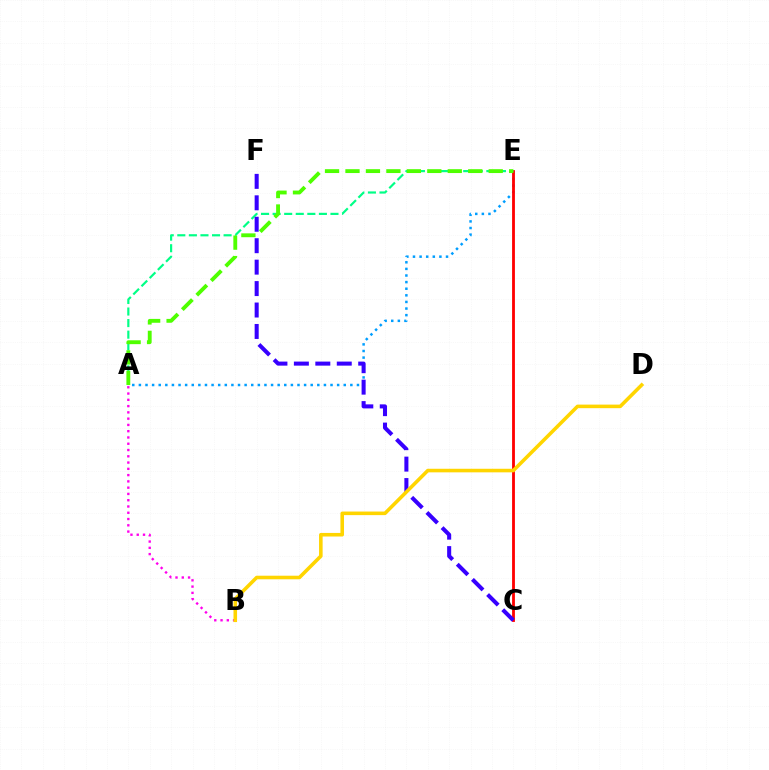{('A', 'E'): [{'color': '#009eff', 'line_style': 'dotted', 'thickness': 1.8}, {'color': '#00ff86', 'line_style': 'dashed', 'thickness': 1.57}, {'color': '#4fff00', 'line_style': 'dashed', 'thickness': 2.78}], ('C', 'E'): [{'color': '#ff0000', 'line_style': 'solid', 'thickness': 2.03}], ('A', 'B'): [{'color': '#ff00ed', 'line_style': 'dotted', 'thickness': 1.7}], ('C', 'F'): [{'color': '#3700ff', 'line_style': 'dashed', 'thickness': 2.91}], ('B', 'D'): [{'color': '#ffd500', 'line_style': 'solid', 'thickness': 2.57}]}